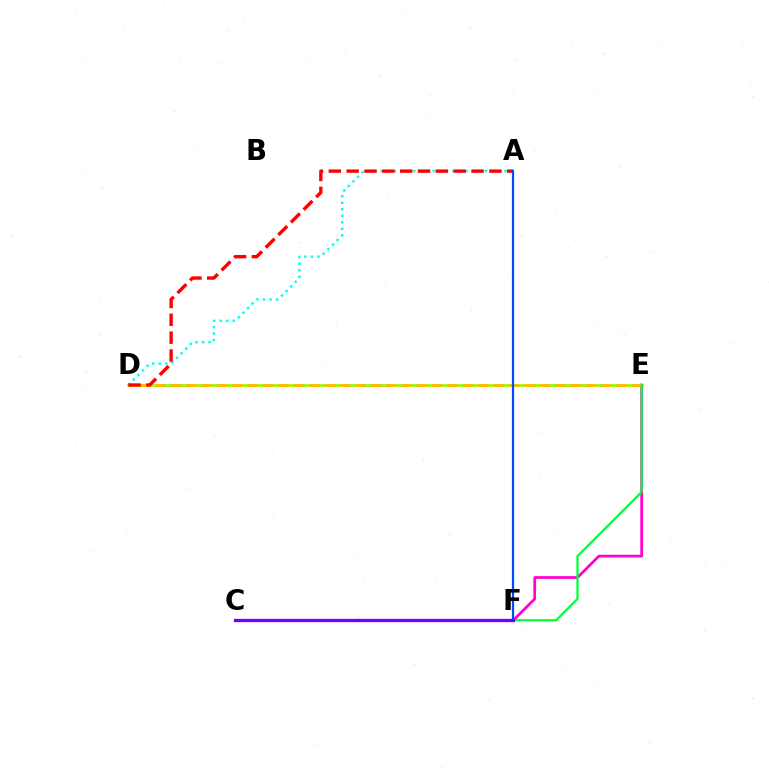{('D', 'E'): [{'color': '#84ff00', 'line_style': 'solid', 'thickness': 1.89}, {'color': '#ffbd00', 'line_style': 'dashed', 'thickness': 2.09}], ('E', 'F'): [{'color': '#ff00cf', 'line_style': 'solid', 'thickness': 1.97}, {'color': '#00ff39', 'line_style': 'solid', 'thickness': 1.62}], ('A', 'D'): [{'color': '#00fff6', 'line_style': 'dotted', 'thickness': 1.77}, {'color': '#ff0000', 'line_style': 'dashed', 'thickness': 2.42}], ('A', 'F'): [{'color': '#004bff', 'line_style': 'solid', 'thickness': 1.6}], ('C', 'F'): [{'color': '#7200ff', 'line_style': 'solid', 'thickness': 2.37}]}